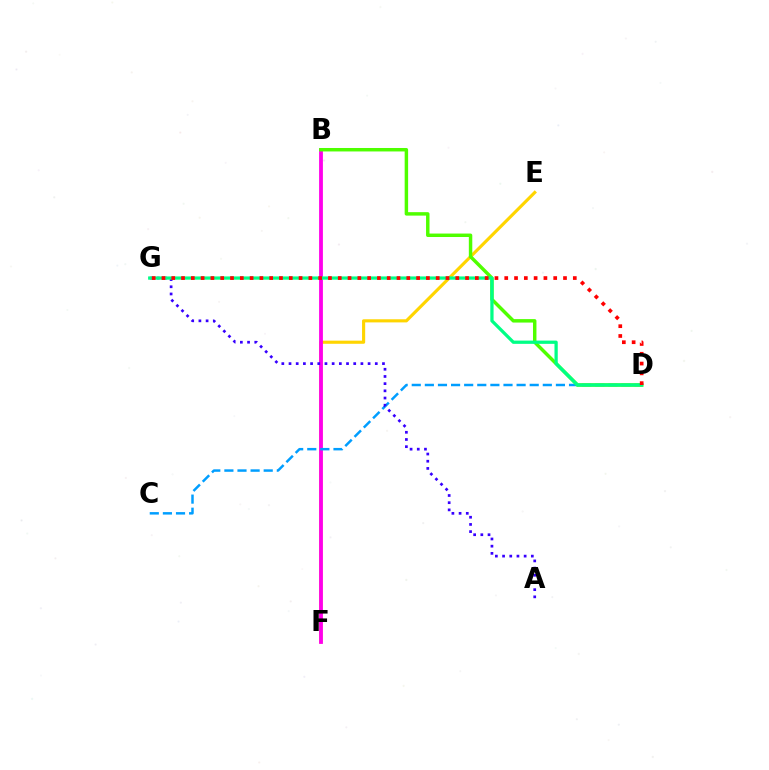{('E', 'F'): [{'color': '#ffd500', 'line_style': 'solid', 'thickness': 2.25}], ('B', 'F'): [{'color': '#ff00ed', 'line_style': 'solid', 'thickness': 2.74}], ('C', 'D'): [{'color': '#009eff', 'line_style': 'dashed', 'thickness': 1.78}], ('A', 'G'): [{'color': '#3700ff', 'line_style': 'dotted', 'thickness': 1.95}], ('B', 'D'): [{'color': '#4fff00', 'line_style': 'solid', 'thickness': 2.49}], ('D', 'G'): [{'color': '#00ff86', 'line_style': 'solid', 'thickness': 2.34}, {'color': '#ff0000', 'line_style': 'dotted', 'thickness': 2.66}]}